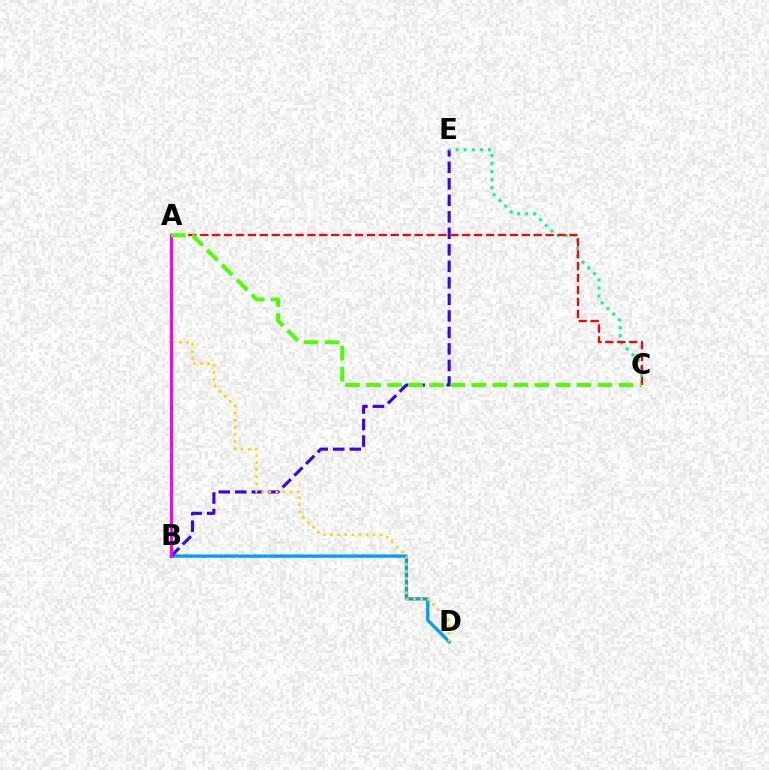{('B', 'D'): [{'color': '#009eff', 'line_style': 'solid', 'thickness': 2.39}], ('B', 'E'): [{'color': '#3700ff', 'line_style': 'dashed', 'thickness': 2.24}], ('A', 'D'): [{'color': '#ffd500', 'line_style': 'dotted', 'thickness': 1.92}], ('A', 'B'): [{'color': '#ff00ed', 'line_style': 'solid', 'thickness': 2.27}], ('C', 'E'): [{'color': '#00ff86', 'line_style': 'dotted', 'thickness': 2.2}], ('A', 'C'): [{'color': '#ff0000', 'line_style': 'dashed', 'thickness': 1.62}, {'color': '#4fff00', 'line_style': 'dashed', 'thickness': 2.86}]}